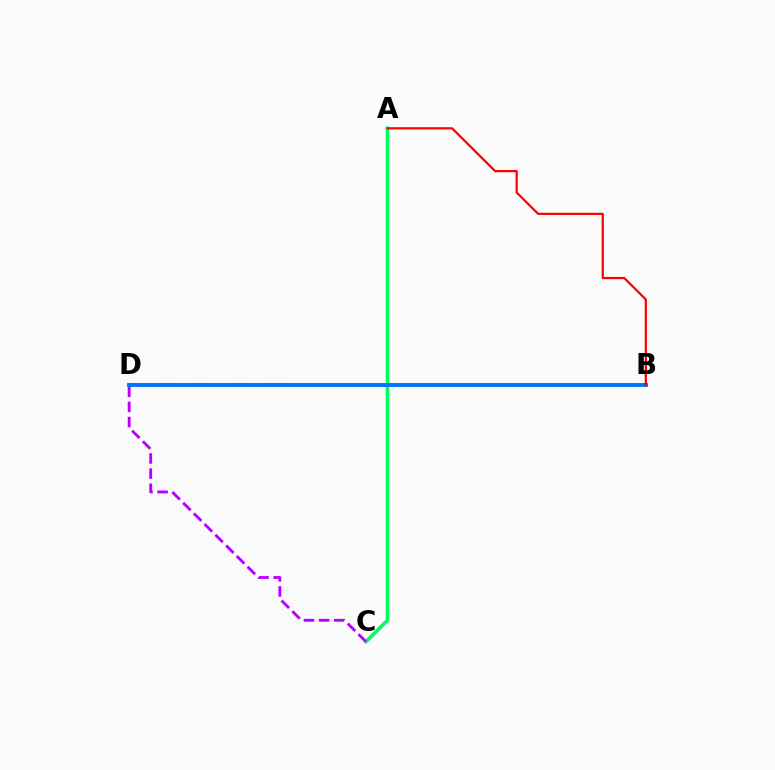{('A', 'C'): [{'color': '#00ff5c', 'line_style': 'solid', 'thickness': 2.63}], ('B', 'D'): [{'color': '#d1ff00', 'line_style': 'dotted', 'thickness': 2.78}, {'color': '#0074ff', 'line_style': 'solid', 'thickness': 2.81}], ('C', 'D'): [{'color': '#b900ff', 'line_style': 'dashed', 'thickness': 2.06}], ('A', 'B'): [{'color': '#ff0000', 'line_style': 'solid', 'thickness': 1.6}]}